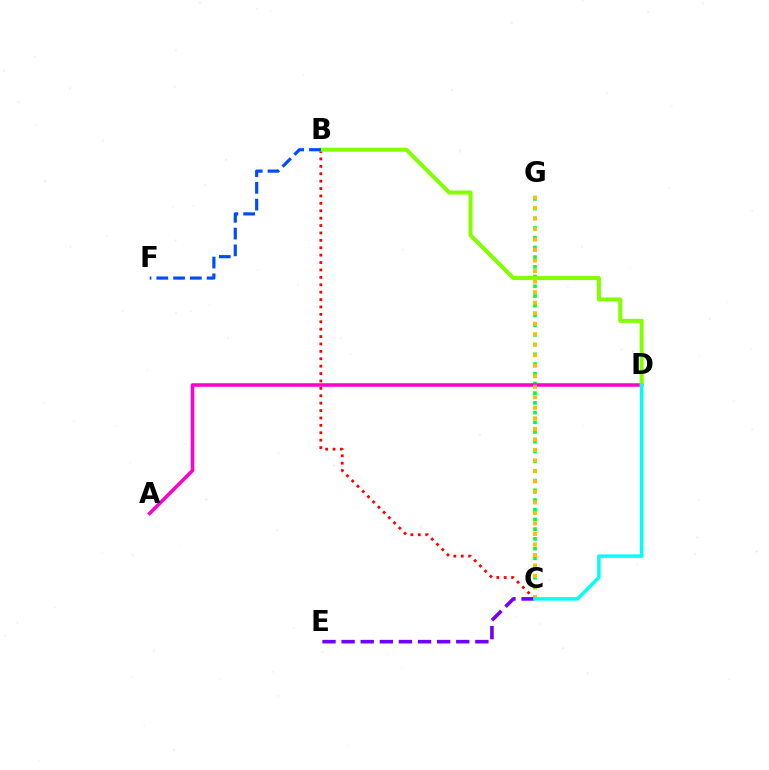{('C', 'G'): [{'color': '#00ff39', 'line_style': 'dotted', 'thickness': 2.64}, {'color': '#ffbd00', 'line_style': 'dotted', 'thickness': 2.86}], ('A', 'D'): [{'color': '#ff00cf', 'line_style': 'solid', 'thickness': 2.56}], ('B', 'C'): [{'color': '#ff0000', 'line_style': 'dotted', 'thickness': 2.01}], ('B', 'D'): [{'color': '#84ff00', 'line_style': 'solid', 'thickness': 2.89}], ('C', 'E'): [{'color': '#7200ff', 'line_style': 'dashed', 'thickness': 2.6}], ('B', 'F'): [{'color': '#004bff', 'line_style': 'dashed', 'thickness': 2.28}], ('C', 'D'): [{'color': '#00fff6', 'line_style': 'solid', 'thickness': 2.48}]}